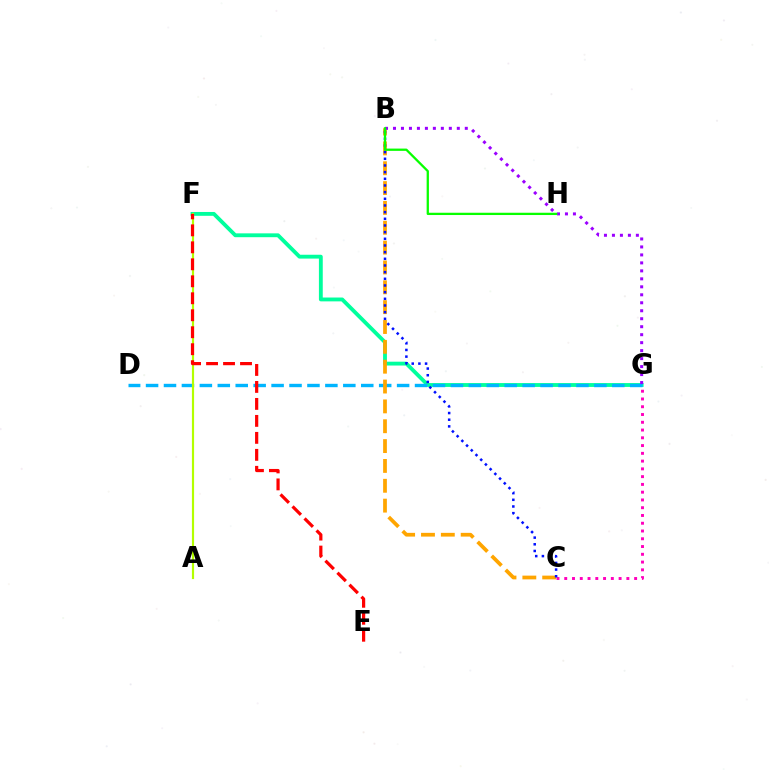{('F', 'G'): [{'color': '#00ff9d', 'line_style': 'solid', 'thickness': 2.77}], ('C', 'G'): [{'color': '#ff00bd', 'line_style': 'dotted', 'thickness': 2.11}], ('D', 'G'): [{'color': '#00b5ff', 'line_style': 'dashed', 'thickness': 2.44}], ('B', 'C'): [{'color': '#ffa500', 'line_style': 'dashed', 'thickness': 2.7}, {'color': '#0010ff', 'line_style': 'dotted', 'thickness': 1.81}], ('B', 'G'): [{'color': '#9b00ff', 'line_style': 'dotted', 'thickness': 2.17}], ('A', 'F'): [{'color': '#b3ff00', 'line_style': 'solid', 'thickness': 1.56}], ('E', 'F'): [{'color': '#ff0000', 'line_style': 'dashed', 'thickness': 2.31}], ('B', 'H'): [{'color': '#08ff00', 'line_style': 'solid', 'thickness': 1.65}]}